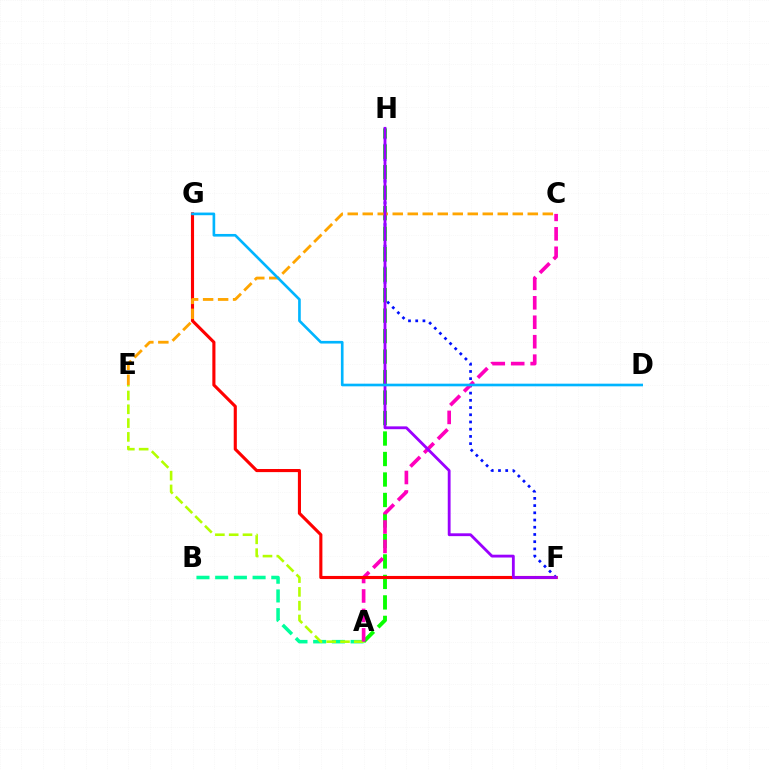{('A', 'B'): [{'color': '#00ff9d', 'line_style': 'dashed', 'thickness': 2.54}], ('F', 'H'): [{'color': '#0010ff', 'line_style': 'dotted', 'thickness': 1.96}, {'color': '#9b00ff', 'line_style': 'solid', 'thickness': 2.03}], ('A', 'E'): [{'color': '#b3ff00', 'line_style': 'dashed', 'thickness': 1.87}], ('A', 'H'): [{'color': '#08ff00', 'line_style': 'dashed', 'thickness': 2.78}], ('A', 'C'): [{'color': '#ff00bd', 'line_style': 'dashed', 'thickness': 2.64}], ('F', 'G'): [{'color': '#ff0000', 'line_style': 'solid', 'thickness': 2.24}], ('C', 'E'): [{'color': '#ffa500', 'line_style': 'dashed', 'thickness': 2.04}], ('D', 'G'): [{'color': '#00b5ff', 'line_style': 'solid', 'thickness': 1.91}]}